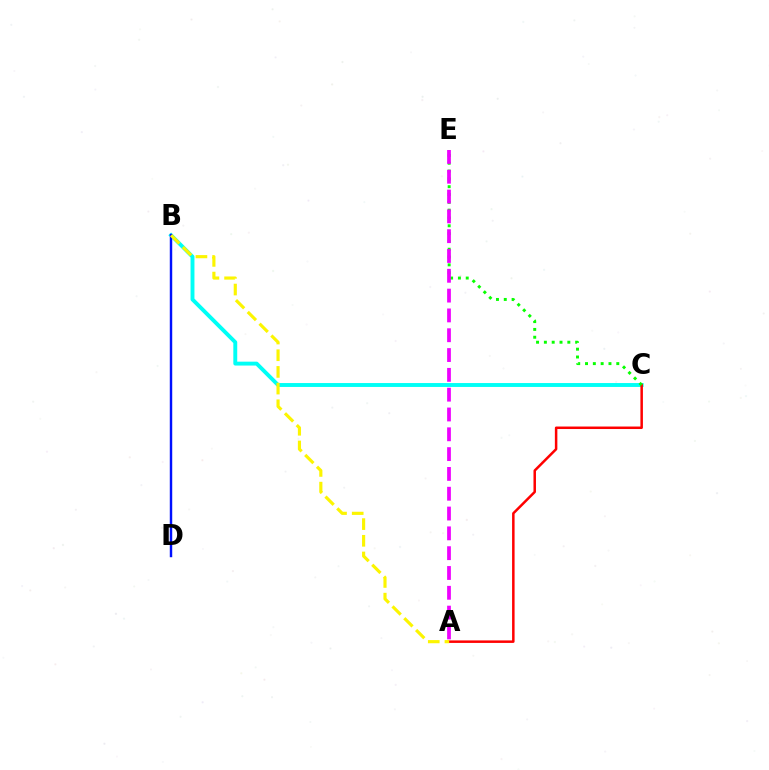{('B', 'C'): [{'color': '#00fff6', 'line_style': 'solid', 'thickness': 2.81}], ('B', 'D'): [{'color': '#0010ff', 'line_style': 'solid', 'thickness': 1.75}], ('A', 'C'): [{'color': '#ff0000', 'line_style': 'solid', 'thickness': 1.8}], ('C', 'E'): [{'color': '#08ff00', 'line_style': 'dotted', 'thickness': 2.12}], ('A', 'B'): [{'color': '#fcf500', 'line_style': 'dashed', 'thickness': 2.27}], ('A', 'E'): [{'color': '#ee00ff', 'line_style': 'dashed', 'thickness': 2.69}]}